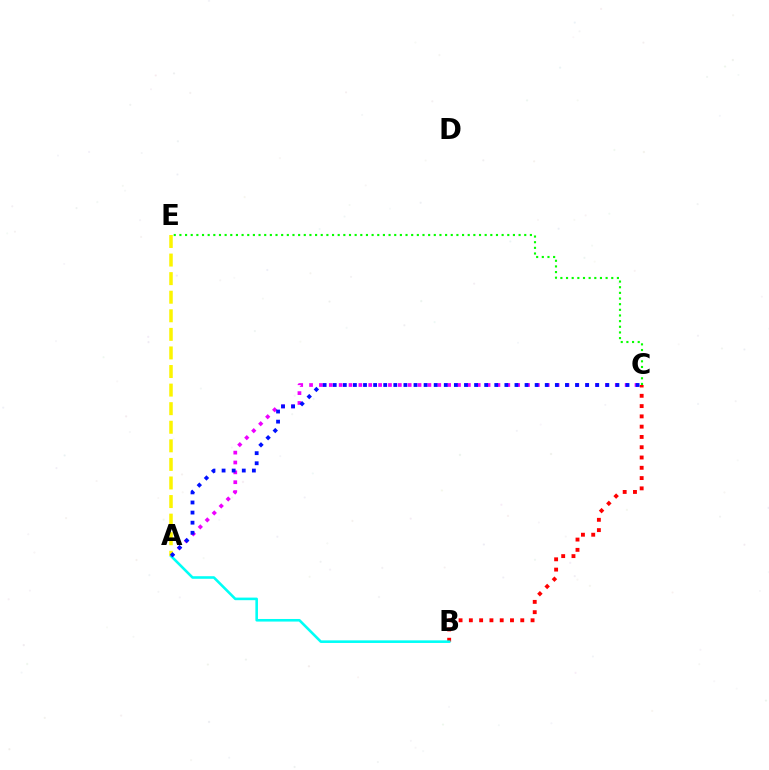{('B', 'C'): [{'color': '#ff0000', 'line_style': 'dotted', 'thickness': 2.79}], ('C', 'E'): [{'color': '#08ff00', 'line_style': 'dotted', 'thickness': 1.54}], ('A', 'C'): [{'color': '#ee00ff', 'line_style': 'dotted', 'thickness': 2.68}, {'color': '#0010ff', 'line_style': 'dotted', 'thickness': 2.74}], ('A', 'B'): [{'color': '#00fff6', 'line_style': 'solid', 'thickness': 1.86}], ('A', 'E'): [{'color': '#fcf500', 'line_style': 'dashed', 'thickness': 2.52}]}